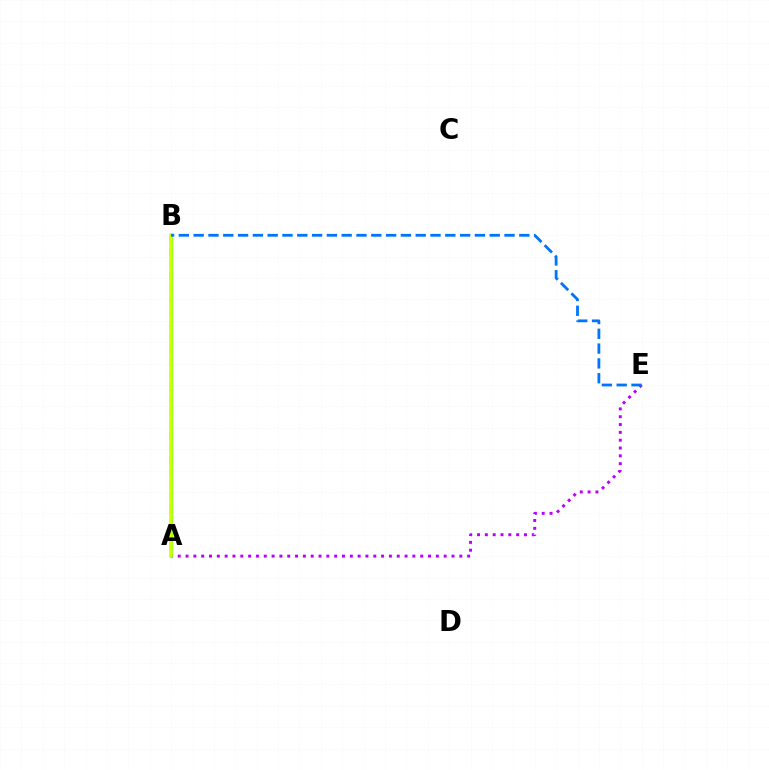{('A', 'B'): [{'color': '#ff0000', 'line_style': 'dashed', 'thickness': 1.67}, {'color': '#00ff5c', 'line_style': 'solid', 'thickness': 2.31}, {'color': '#d1ff00', 'line_style': 'solid', 'thickness': 2.53}], ('A', 'E'): [{'color': '#b900ff', 'line_style': 'dotted', 'thickness': 2.13}], ('B', 'E'): [{'color': '#0074ff', 'line_style': 'dashed', 'thickness': 2.01}]}